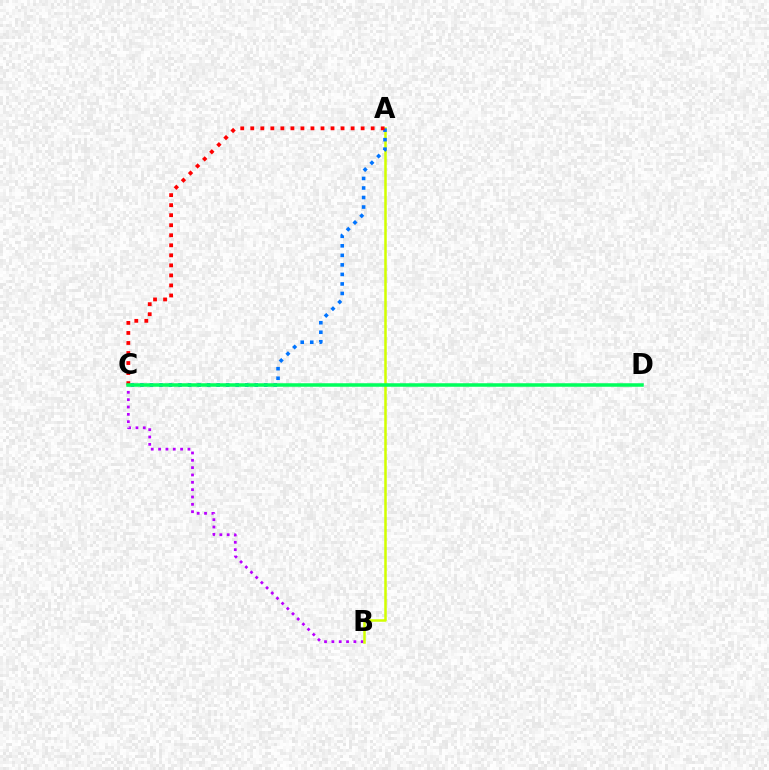{('B', 'C'): [{'color': '#b900ff', 'line_style': 'dotted', 'thickness': 1.99}], ('A', 'B'): [{'color': '#d1ff00', 'line_style': 'solid', 'thickness': 1.81}], ('A', 'C'): [{'color': '#0074ff', 'line_style': 'dotted', 'thickness': 2.59}, {'color': '#ff0000', 'line_style': 'dotted', 'thickness': 2.73}], ('C', 'D'): [{'color': '#00ff5c', 'line_style': 'solid', 'thickness': 2.53}]}